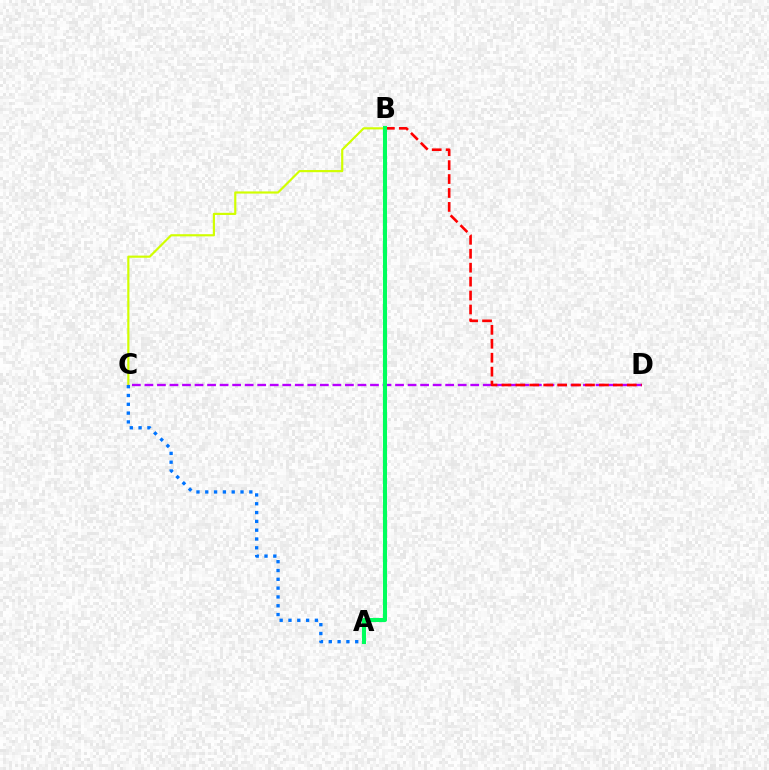{('B', 'C'): [{'color': '#d1ff00', 'line_style': 'solid', 'thickness': 1.56}], ('C', 'D'): [{'color': '#b900ff', 'line_style': 'dashed', 'thickness': 1.7}], ('B', 'D'): [{'color': '#ff0000', 'line_style': 'dashed', 'thickness': 1.89}], ('A', 'C'): [{'color': '#0074ff', 'line_style': 'dotted', 'thickness': 2.39}], ('A', 'B'): [{'color': '#00ff5c', 'line_style': 'solid', 'thickness': 2.93}]}